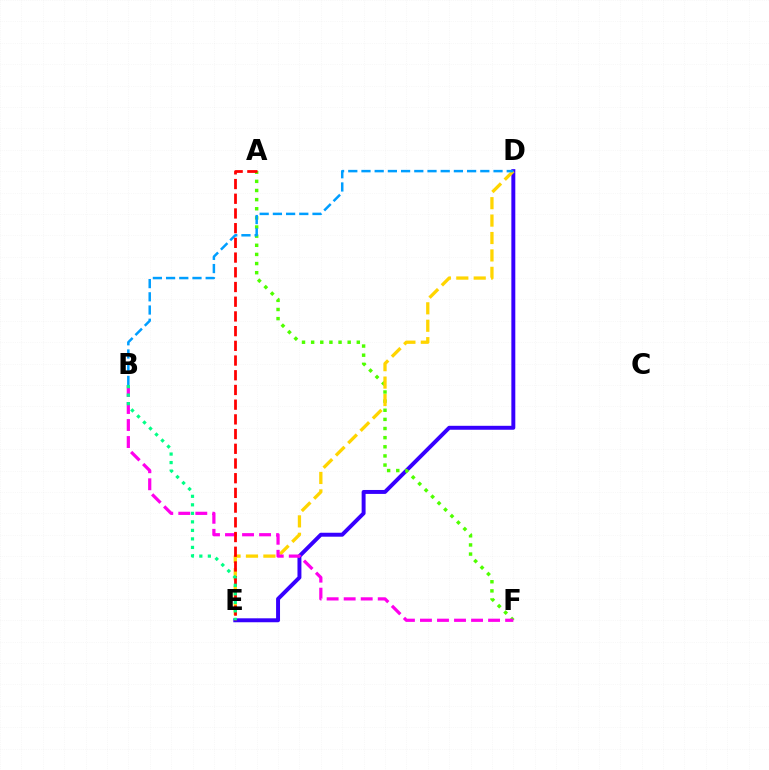{('D', 'E'): [{'color': '#3700ff', 'line_style': 'solid', 'thickness': 2.84}, {'color': '#ffd500', 'line_style': 'dashed', 'thickness': 2.37}], ('A', 'F'): [{'color': '#4fff00', 'line_style': 'dotted', 'thickness': 2.48}], ('B', 'D'): [{'color': '#009eff', 'line_style': 'dashed', 'thickness': 1.79}], ('B', 'F'): [{'color': '#ff00ed', 'line_style': 'dashed', 'thickness': 2.31}], ('A', 'E'): [{'color': '#ff0000', 'line_style': 'dashed', 'thickness': 2.0}], ('B', 'E'): [{'color': '#00ff86', 'line_style': 'dotted', 'thickness': 2.31}]}